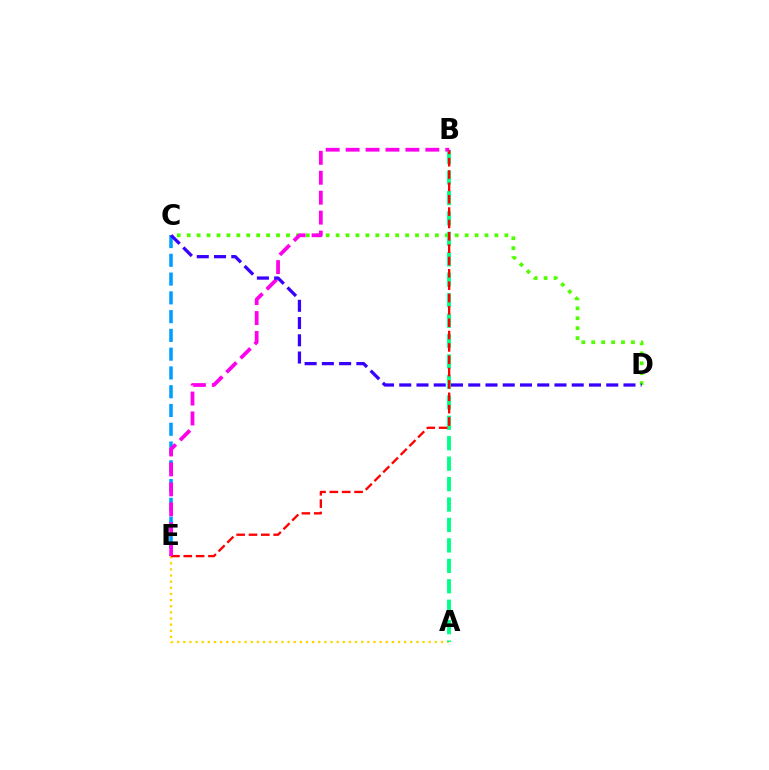{('C', 'D'): [{'color': '#4fff00', 'line_style': 'dotted', 'thickness': 2.7}, {'color': '#3700ff', 'line_style': 'dashed', 'thickness': 2.34}], ('A', 'E'): [{'color': '#ffd500', 'line_style': 'dotted', 'thickness': 1.67}], ('C', 'E'): [{'color': '#009eff', 'line_style': 'dashed', 'thickness': 2.55}], ('A', 'B'): [{'color': '#00ff86', 'line_style': 'dashed', 'thickness': 2.78}], ('B', 'E'): [{'color': '#ff0000', 'line_style': 'dashed', 'thickness': 1.68}, {'color': '#ff00ed', 'line_style': 'dashed', 'thickness': 2.71}]}